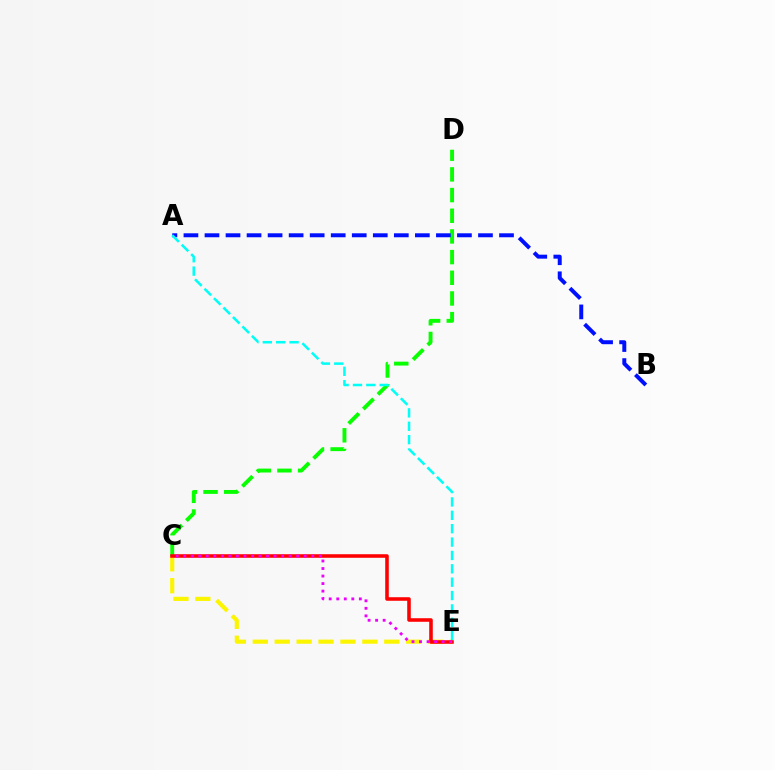{('C', 'E'): [{'color': '#fcf500', 'line_style': 'dashed', 'thickness': 2.98}, {'color': '#ff0000', 'line_style': 'solid', 'thickness': 2.56}, {'color': '#ee00ff', 'line_style': 'dotted', 'thickness': 2.05}], ('C', 'D'): [{'color': '#08ff00', 'line_style': 'dashed', 'thickness': 2.81}], ('A', 'B'): [{'color': '#0010ff', 'line_style': 'dashed', 'thickness': 2.86}], ('A', 'E'): [{'color': '#00fff6', 'line_style': 'dashed', 'thickness': 1.82}]}